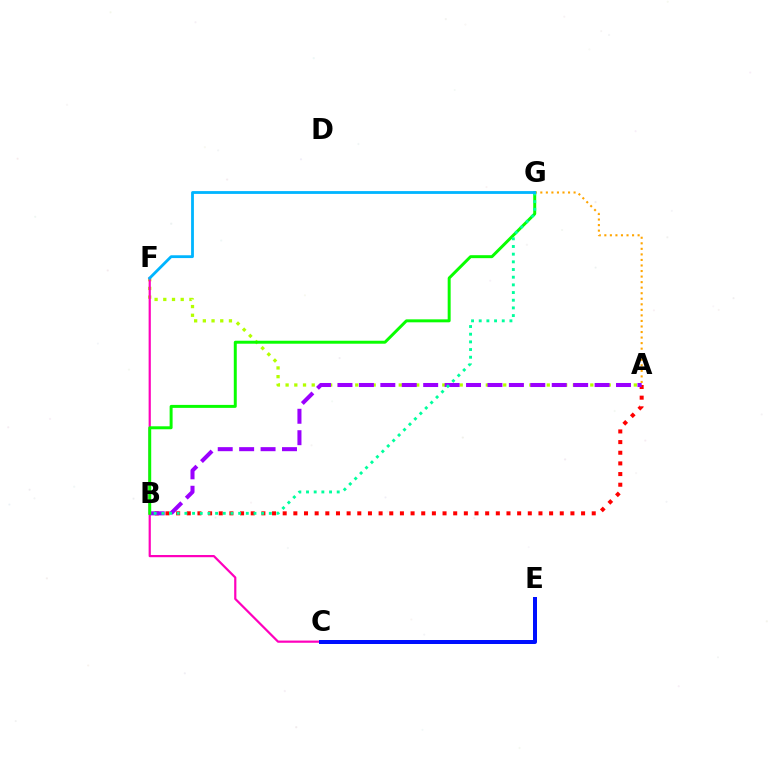{('A', 'B'): [{'color': '#ff0000', 'line_style': 'dotted', 'thickness': 2.9}, {'color': '#9b00ff', 'line_style': 'dashed', 'thickness': 2.91}], ('A', 'F'): [{'color': '#b3ff00', 'line_style': 'dotted', 'thickness': 2.37}], ('C', 'F'): [{'color': '#ff00bd', 'line_style': 'solid', 'thickness': 1.59}], ('A', 'G'): [{'color': '#ffa500', 'line_style': 'dotted', 'thickness': 1.51}], ('B', 'G'): [{'color': '#08ff00', 'line_style': 'solid', 'thickness': 2.14}, {'color': '#00ff9d', 'line_style': 'dotted', 'thickness': 2.09}], ('C', 'E'): [{'color': '#0010ff', 'line_style': 'solid', 'thickness': 2.88}], ('F', 'G'): [{'color': '#00b5ff', 'line_style': 'solid', 'thickness': 2.03}]}